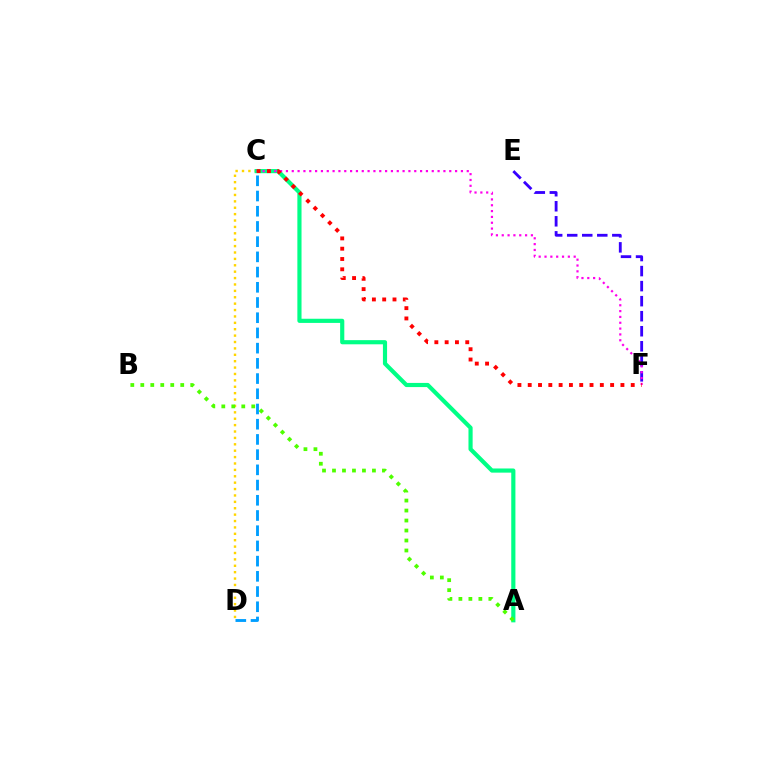{('E', 'F'): [{'color': '#3700ff', 'line_style': 'dashed', 'thickness': 2.04}], ('C', 'D'): [{'color': '#ffd500', 'line_style': 'dotted', 'thickness': 1.74}, {'color': '#009eff', 'line_style': 'dashed', 'thickness': 2.07}], ('A', 'C'): [{'color': '#00ff86', 'line_style': 'solid', 'thickness': 2.99}], ('C', 'F'): [{'color': '#ff00ed', 'line_style': 'dotted', 'thickness': 1.58}, {'color': '#ff0000', 'line_style': 'dotted', 'thickness': 2.8}], ('A', 'B'): [{'color': '#4fff00', 'line_style': 'dotted', 'thickness': 2.71}]}